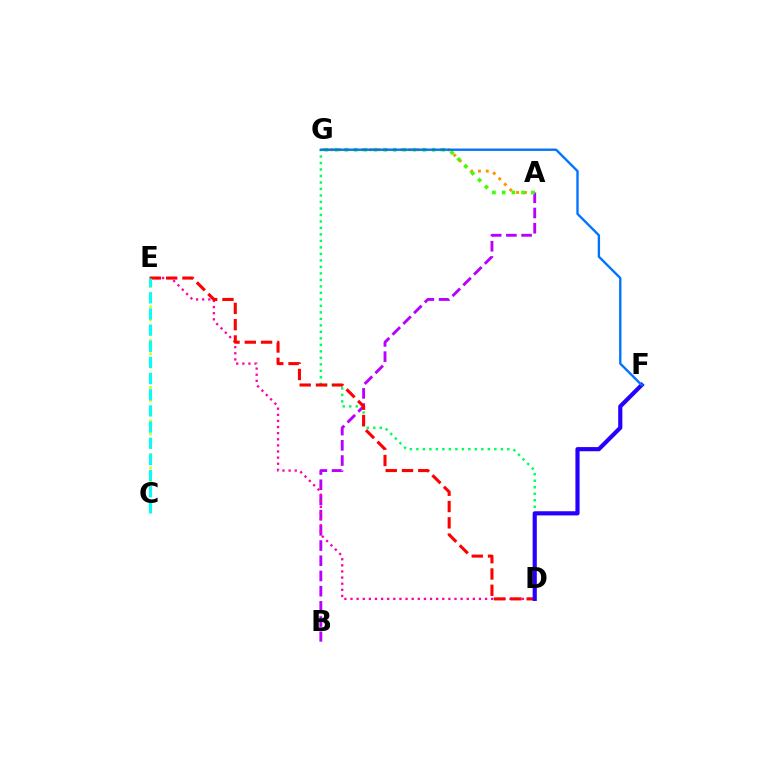{('A', 'G'): [{'color': '#ff9400', 'line_style': 'dotted', 'thickness': 2.13}, {'color': '#3dff00', 'line_style': 'dotted', 'thickness': 2.65}], ('D', 'G'): [{'color': '#00ff5c', 'line_style': 'dotted', 'thickness': 1.76}], ('C', 'E'): [{'color': '#d1ff00', 'line_style': 'dotted', 'thickness': 1.82}, {'color': '#00fff6', 'line_style': 'dashed', 'thickness': 2.19}], ('A', 'B'): [{'color': '#b900ff', 'line_style': 'dashed', 'thickness': 2.07}], ('D', 'E'): [{'color': '#ff00ac', 'line_style': 'dotted', 'thickness': 1.66}, {'color': '#ff0000', 'line_style': 'dashed', 'thickness': 2.21}], ('D', 'F'): [{'color': '#2500ff', 'line_style': 'solid', 'thickness': 3.0}], ('F', 'G'): [{'color': '#0074ff', 'line_style': 'solid', 'thickness': 1.7}]}